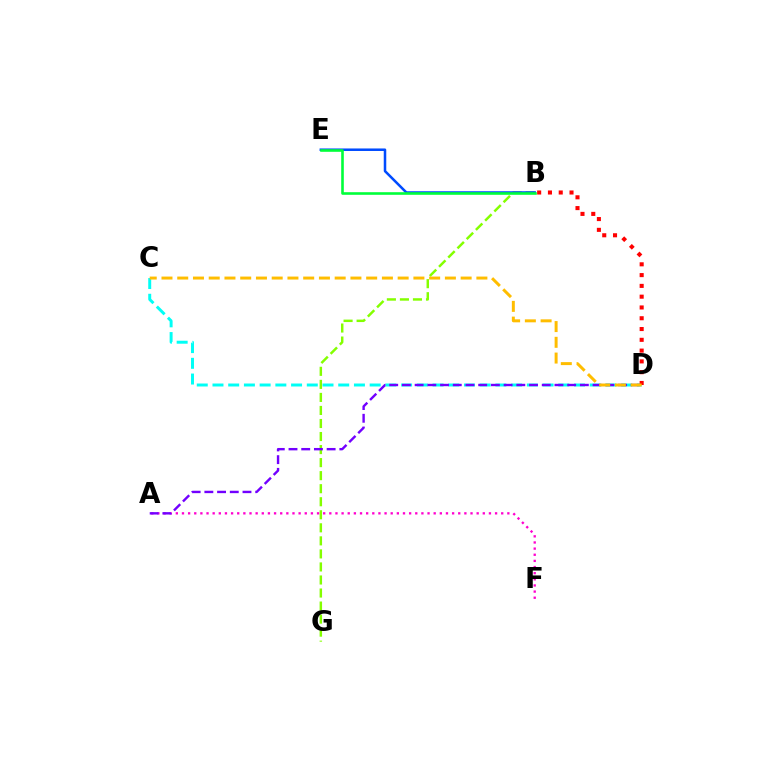{('C', 'D'): [{'color': '#00fff6', 'line_style': 'dashed', 'thickness': 2.14}, {'color': '#ffbd00', 'line_style': 'dashed', 'thickness': 2.14}], ('B', 'G'): [{'color': '#84ff00', 'line_style': 'dashed', 'thickness': 1.77}], ('A', 'F'): [{'color': '#ff00cf', 'line_style': 'dotted', 'thickness': 1.67}], ('B', 'E'): [{'color': '#004bff', 'line_style': 'solid', 'thickness': 1.82}, {'color': '#00ff39', 'line_style': 'solid', 'thickness': 1.88}], ('A', 'D'): [{'color': '#7200ff', 'line_style': 'dashed', 'thickness': 1.73}], ('B', 'D'): [{'color': '#ff0000', 'line_style': 'dotted', 'thickness': 2.93}]}